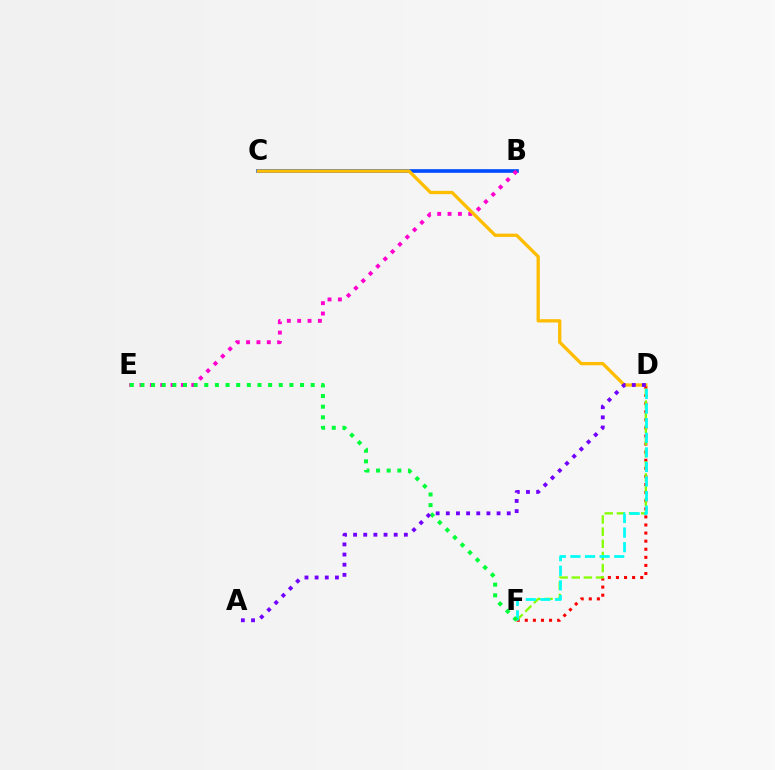{('D', 'F'): [{'color': '#ff0000', 'line_style': 'dotted', 'thickness': 2.2}, {'color': '#84ff00', 'line_style': 'dashed', 'thickness': 1.65}, {'color': '#00fff6', 'line_style': 'dashed', 'thickness': 1.98}], ('B', 'C'): [{'color': '#004bff', 'line_style': 'solid', 'thickness': 2.62}], ('B', 'E'): [{'color': '#ff00cf', 'line_style': 'dotted', 'thickness': 2.81}], ('C', 'D'): [{'color': '#ffbd00', 'line_style': 'solid', 'thickness': 2.38}], ('E', 'F'): [{'color': '#00ff39', 'line_style': 'dotted', 'thickness': 2.89}], ('A', 'D'): [{'color': '#7200ff', 'line_style': 'dotted', 'thickness': 2.76}]}